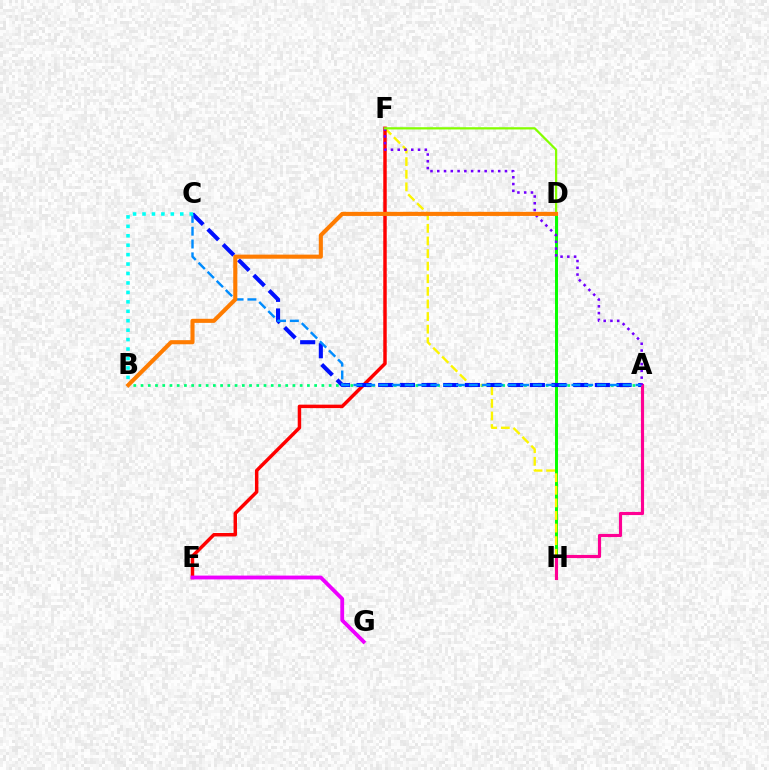{('D', 'H'): [{'color': '#08ff00', 'line_style': 'solid', 'thickness': 2.16}], ('A', 'B'): [{'color': '#00ff74', 'line_style': 'dotted', 'thickness': 1.97}], ('F', 'H'): [{'color': '#fcf500', 'line_style': 'dashed', 'thickness': 1.71}], ('E', 'F'): [{'color': '#ff0000', 'line_style': 'solid', 'thickness': 2.49}], ('A', 'C'): [{'color': '#0010ff', 'line_style': 'dashed', 'thickness': 2.94}, {'color': '#008cff', 'line_style': 'dashed', 'thickness': 1.74}], ('E', 'G'): [{'color': '#ee00ff', 'line_style': 'solid', 'thickness': 2.75}], ('A', 'H'): [{'color': '#ff0094', 'line_style': 'solid', 'thickness': 2.27}], ('B', 'C'): [{'color': '#00fff6', 'line_style': 'dotted', 'thickness': 2.57}], ('A', 'F'): [{'color': '#7200ff', 'line_style': 'dotted', 'thickness': 1.84}], ('D', 'F'): [{'color': '#84ff00', 'line_style': 'solid', 'thickness': 1.61}], ('B', 'D'): [{'color': '#ff7c00', 'line_style': 'solid', 'thickness': 2.94}]}